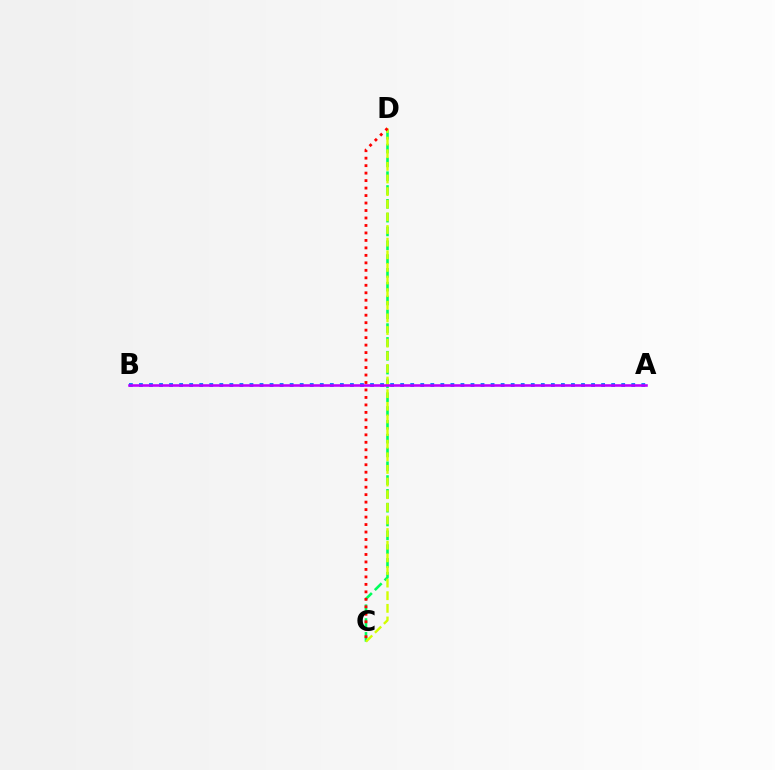{('C', 'D'): [{'color': '#00ff5c', 'line_style': 'dashed', 'thickness': 1.88}, {'color': '#d1ff00', 'line_style': 'dashed', 'thickness': 1.72}, {'color': '#ff0000', 'line_style': 'dotted', 'thickness': 2.03}], ('A', 'B'): [{'color': '#0074ff', 'line_style': 'dotted', 'thickness': 2.73}, {'color': '#b900ff', 'line_style': 'solid', 'thickness': 1.86}]}